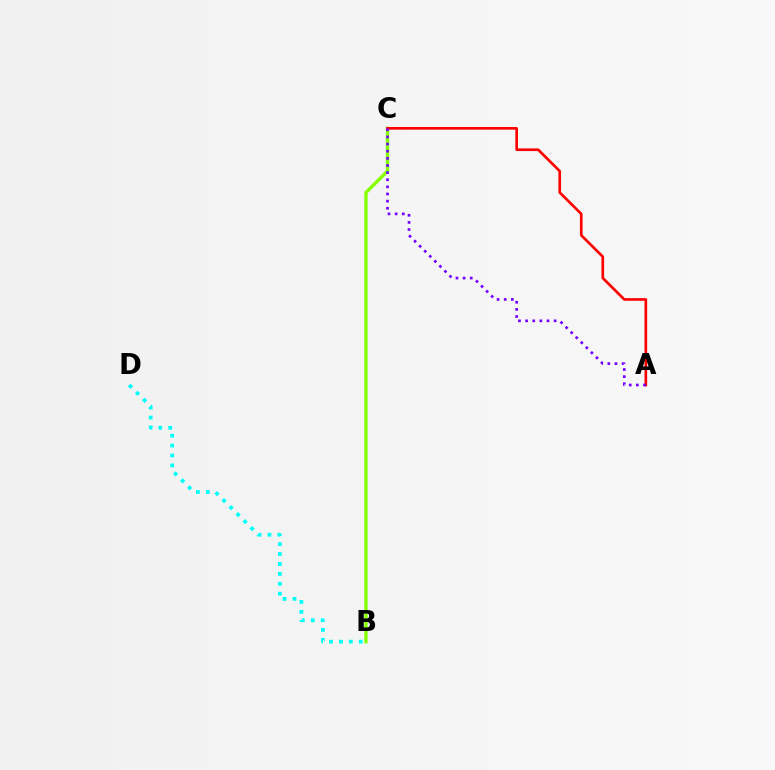{('B', 'C'): [{'color': '#84ff00', 'line_style': 'solid', 'thickness': 2.4}], ('A', 'C'): [{'color': '#ff0000', 'line_style': 'solid', 'thickness': 1.91}, {'color': '#7200ff', 'line_style': 'dotted', 'thickness': 1.94}], ('B', 'D'): [{'color': '#00fff6', 'line_style': 'dotted', 'thickness': 2.69}]}